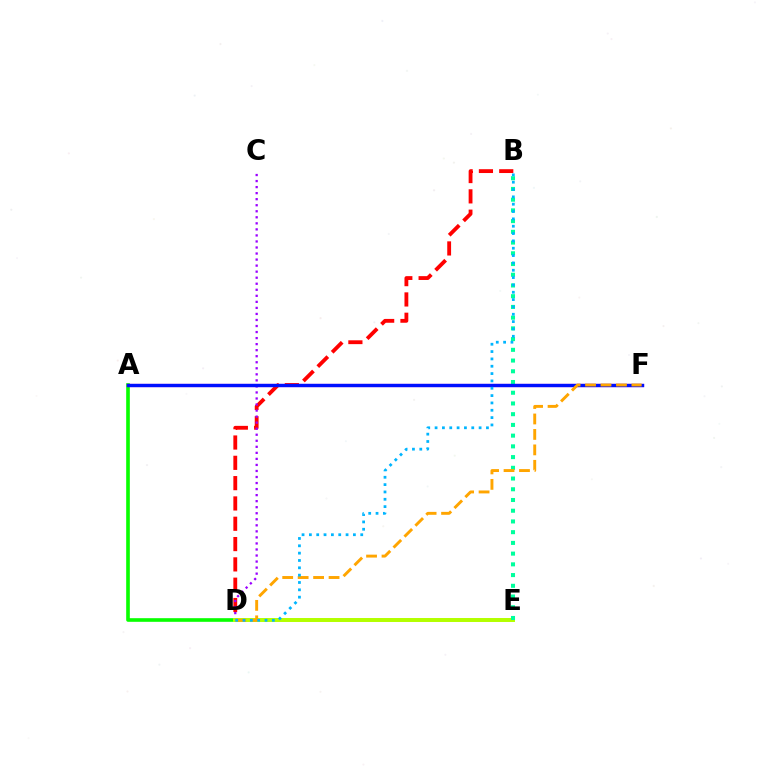{('A', 'D'): [{'color': '#08ff00', 'line_style': 'solid', 'thickness': 2.61}], ('A', 'F'): [{'color': '#ff00bd', 'line_style': 'solid', 'thickness': 2.28}, {'color': '#0010ff', 'line_style': 'solid', 'thickness': 2.42}], ('B', 'D'): [{'color': '#ff0000', 'line_style': 'dashed', 'thickness': 2.76}, {'color': '#00b5ff', 'line_style': 'dotted', 'thickness': 1.99}], ('C', 'D'): [{'color': '#9b00ff', 'line_style': 'dotted', 'thickness': 1.64}], ('D', 'E'): [{'color': '#b3ff00', 'line_style': 'solid', 'thickness': 2.86}], ('B', 'E'): [{'color': '#00ff9d', 'line_style': 'dotted', 'thickness': 2.91}], ('D', 'F'): [{'color': '#ffa500', 'line_style': 'dashed', 'thickness': 2.1}]}